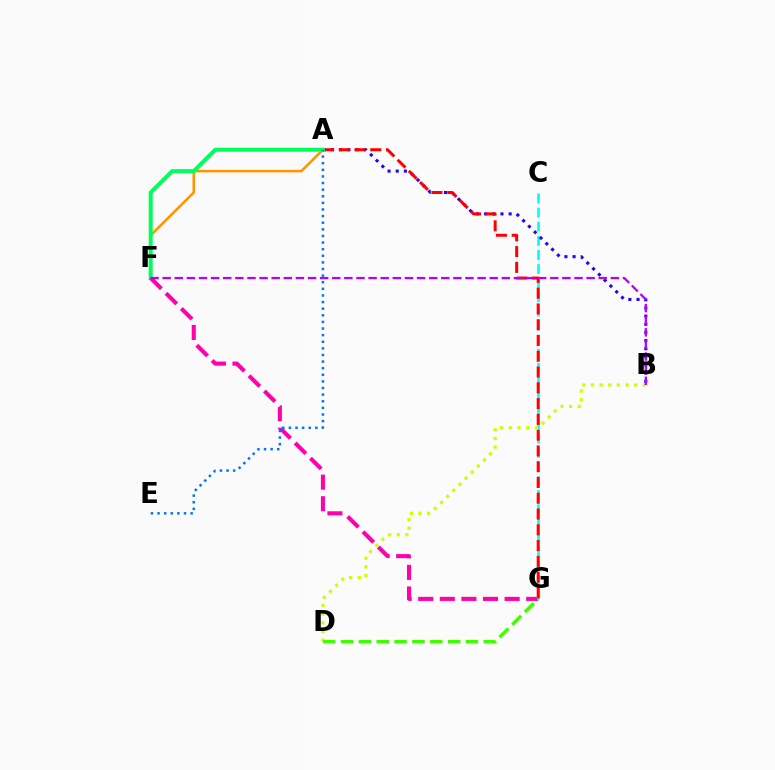{('C', 'G'): [{'color': '#00fff6', 'line_style': 'dashed', 'thickness': 1.92}], ('A', 'B'): [{'color': '#2500ff', 'line_style': 'dotted', 'thickness': 2.22}], ('A', 'G'): [{'color': '#ff0000', 'line_style': 'dashed', 'thickness': 2.14}], ('A', 'F'): [{'color': '#ff9400', 'line_style': 'solid', 'thickness': 1.81}, {'color': '#00ff5c', 'line_style': 'solid', 'thickness': 2.87}], ('F', 'G'): [{'color': '#ff00ac', 'line_style': 'dashed', 'thickness': 2.93}], ('B', 'D'): [{'color': '#d1ff00', 'line_style': 'dotted', 'thickness': 2.35}], ('B', 'F'): [{'color': '#b900ff', 'line_style': 'dashed', 'thickness': 1.65}], ('D', 'G'): [{'color': '#3dff00', 'line_style': 'dashed', 'thickness': 2.43}], ('A', 'E'): [{'color': '#0074ff', 'line_style': 'dotted', 'thickness': 1.8}]}